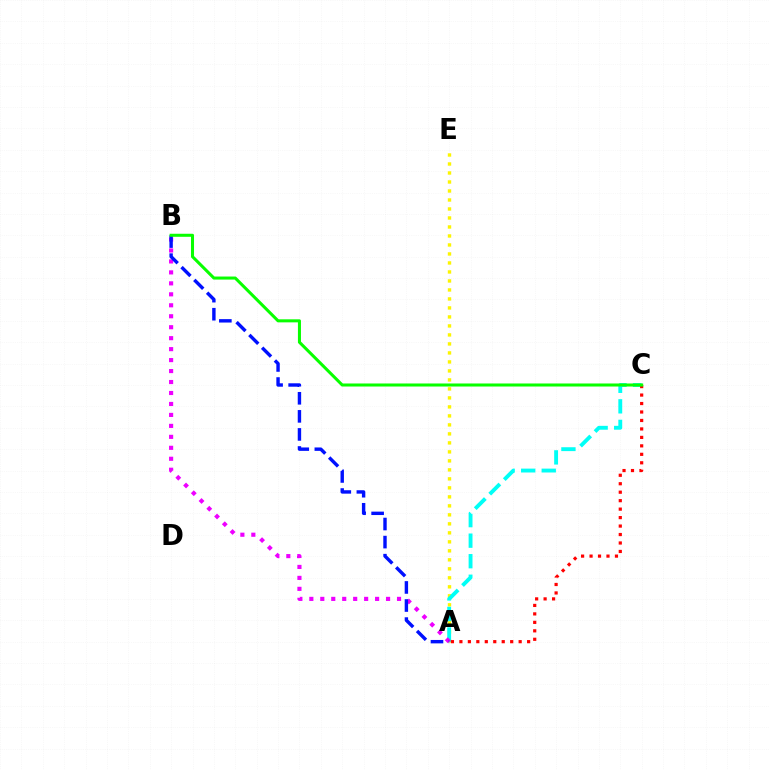{('A', 'E'): [{'color': '#fcf500', 'line_style': 'dotted', 'thickness': 2.44}], ('A', 'C'): [{'color': '#00fff6', 'line_style': 'dashed', 'thickness': 2.79}, {'color': '#ff0000', 'line_style': 'dotted', 'thickness': 2.3}], ('A', 'B'): [{'color': '#ee00ff', 'line_style': 'dotted', 'thickness': 2.98}, {'color': '#0010ff', 'line_style': 'dashed', 'thickness': 2.45}], ('B', 'C'): [{'color': '#08ff00', 'line_style': 'solid', 'thickness': 2.19}]}